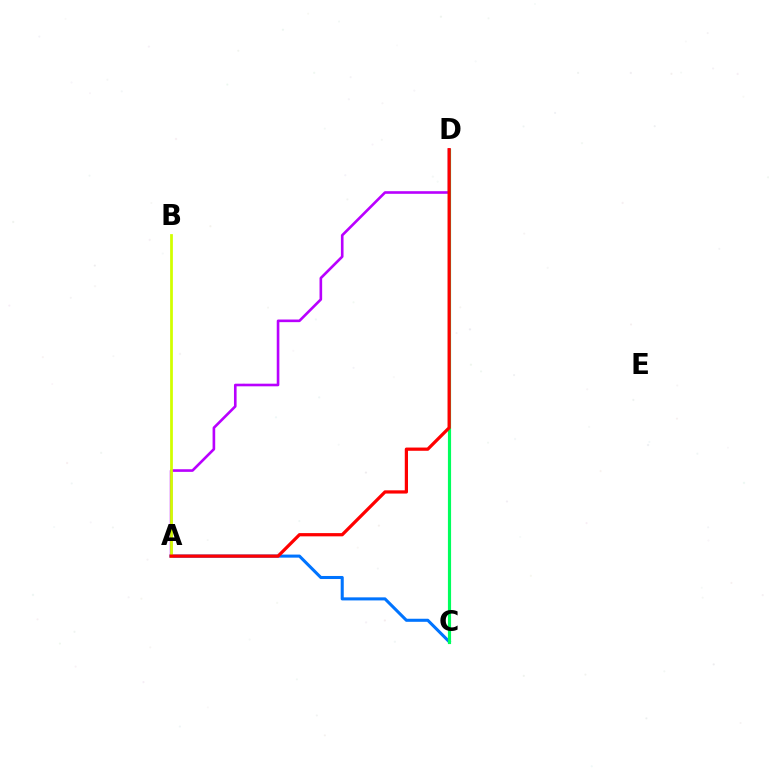{('A', 'D'): [{'color': '#b900ff', 'line_style': 'solid', 'thickness': 1.89}, {'color': '#ff0000', 'line_style': 'solid', 'thickness': 2.33}], ('A', 'C'): [{'color': '#0074ff', 'line_style': 'solid', 'thickness': 2.2}], ('C', 'D'): [{'color': '#00ff5c', 'line_style': 'solid', 'thickness': 2.27}], ('A', 'B'): [{'color': '#d1ff00', 'line_style': 'solid', 'thickness': 1.98}]}